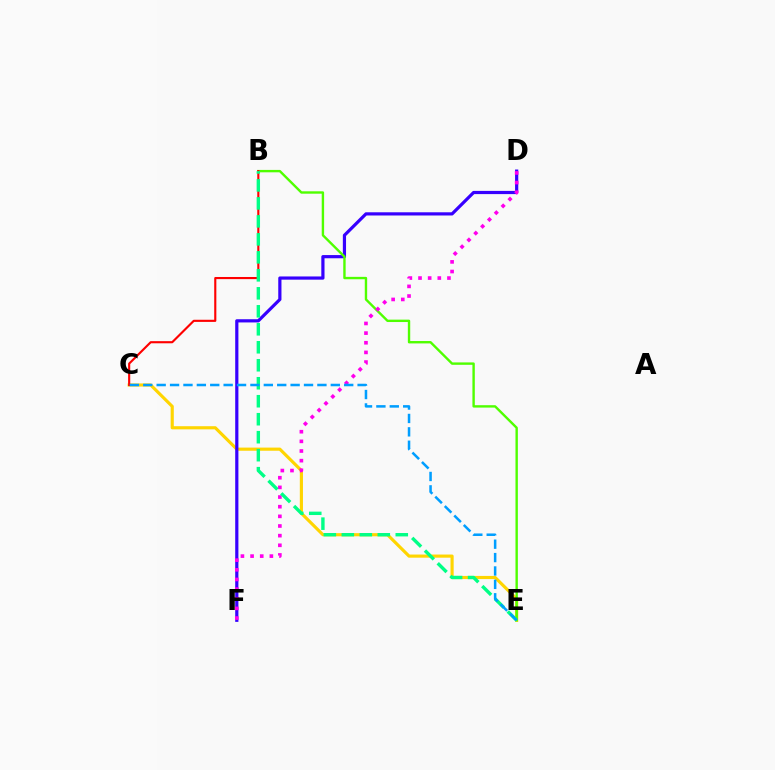{('C', 'E'): [{'color': '#ffd500', 'line_style': 'solid', 'thickness': 2.26}, {'color': '#009eff', 'line_style': 'dashed', 'thickness': 1.82}], ('D', 'F'): [{'color': '#3700ff', 'line_style': 'solid', 'thickness': 2.3}, {'color': '#ff00ed', 'line_style': 'dotted', 'thickness': 2.62}], ('B', 'E'): [{'color': '#4fff00', 'line_style': 'solid', 'thickness': 1.72}, {'color': '#00ff86', 'line_style': 'dashed', 'thickness': 2.44}], ('B', 'C'): [{'color': '#ff0000', 'line_style': 'solid', 'thickness': 1.54}]}